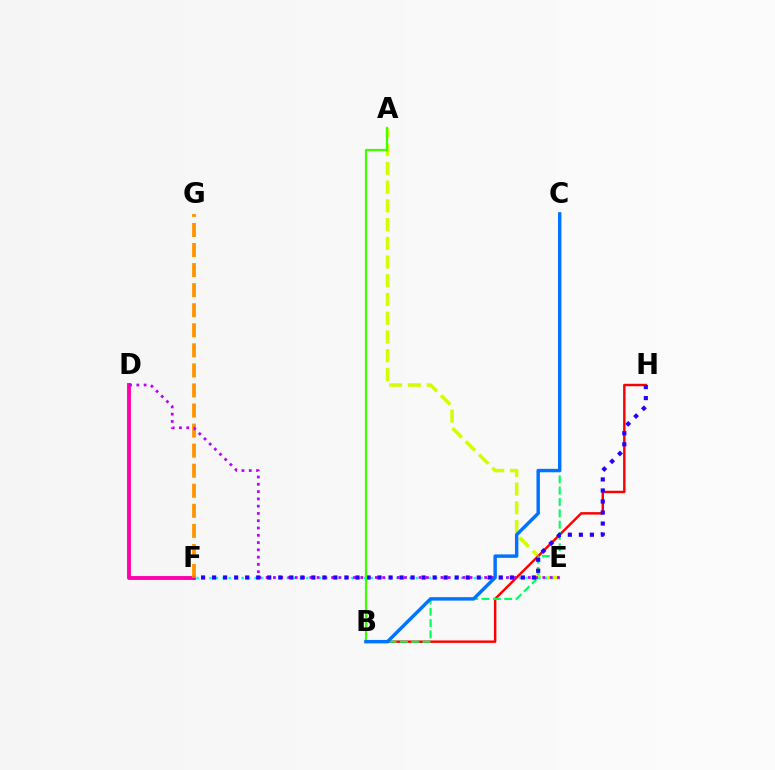{('A', 'E'): [{'color': '#d1ff00', 'line_style': 'dashed', 'thickness': 2.54}], ('B', 'H'): [{'color': '#ff0000', 'line_style': 'solid', 'thickness': 1.76}], ('D', 'F'): [{'color': '#ff00ac', 'line_style': 'solid', 'thickness': 2.79}], ('E', 'F'): [{'color': '#00fff6', 'line_style': 'dotted', 'thickness': 1.75}], ('F', 'G'): [{'color': '#ff9400', 'line_style': 'dashed', 'thickness': 2.73}], ('B', 'C'): [{'color': '#00ff5c', 'line_style': 'dashed', 'thickness': 1.54}, {'color': '#0074ff', 'line_style': 'solid', 'thickness': 2.48}], ('D', 'E'): [{'color': '#b900ff', 'line_style': 'dotted', 'thickness': 1.98}], ('F', 'H'): [{'color': '#2500ff', 'line_style': 'dotted', 'thickness': 3.0}], ('A', 'B'): [{'color': '#3dff00', 'line_style': 'solid', 'thickness': 1.59}]}